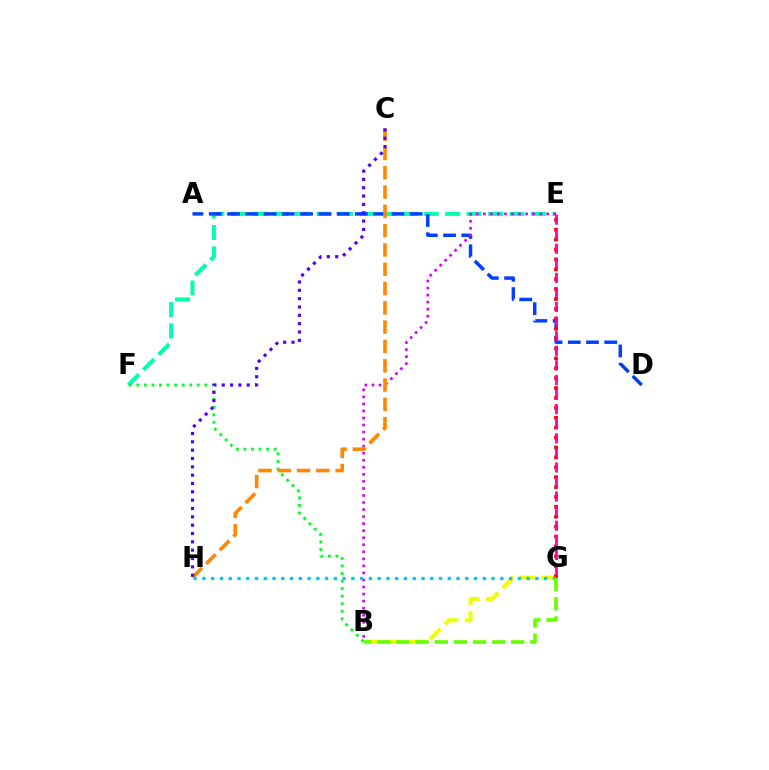{('B', 'G'): [{'color': '#eeff00', 'line_style': 'dashed', 'thickness': 2.9}, {'color': '#66ff00', 'line_style': 'dashed', 'thickness': 2.6}], ('E', 'F'): [{'color': '#00ffaf', 'line_style': 'dashed', 'thickness': 2.91}], ('A', 'D'): [{'color': '#003fff', 'line_style': 'dashed', 'thickness': 2.48}], ('E', 'G'): [{'color': '#ff0000', 'line_style': 'dotted', 'thickness': 2.69}, {'color': '#ff00a0', 'line_style': 'dashed', 'thickness': 1.98}], ('B', 'F'): [{'color': '#00ff27', 'line_style': 'dotted', 'thickness': 2.05}], ('B', 'E'): [{'color': '#d600ff', 'line_style': 'dotted', 'thickness': 1.91}], ('C', 'H'): [{'color': '#ff8800', 'line_style': 'dashed', 'thickness': 2.62}, {'color': '#4f00ff', 'line_style': 'dotted', 'thickness': 2.26}], ('G', 'H'): [{'color': '#00c7ff', 'line_style': 'dotted', 'thickness': 2.38}]}